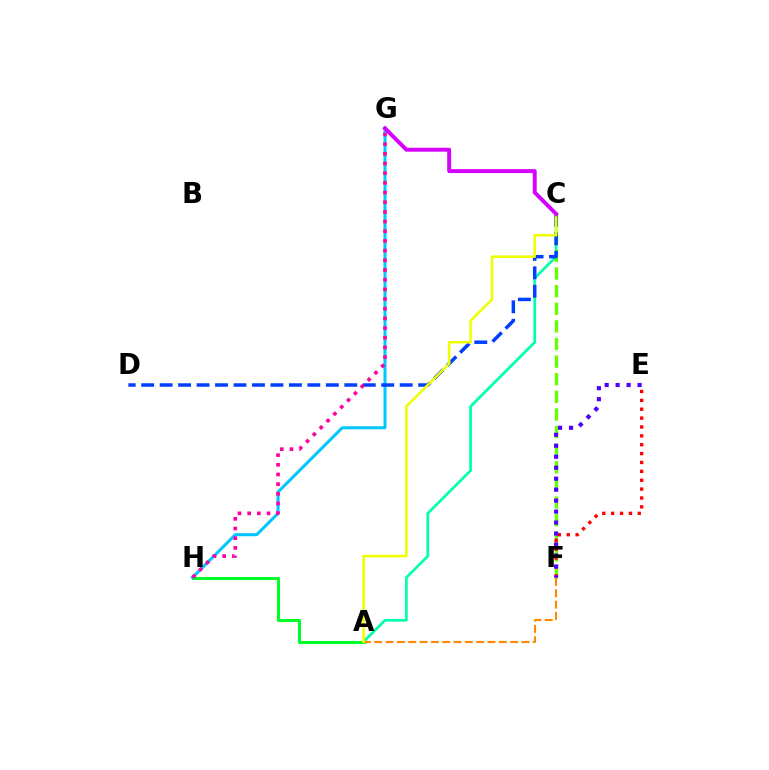{('A', 'H'): [{'color': '#00ff27', 'line_style': 'solid', 'thickness': 2.18}], ('A', 'C'): [{'color': '#00ffaf', 'line_style': 'solid', 'thickness': 1.96}, {'color': '#eeff00', 'line_style': 'solid', 'thickness': 1.85}], ('G', 'H'): [{'color': '#00c7ff', 'line_style': 'solid', 'thickness': 2.17}, {'color': '#ff00a0', 'line_style': 'dotted', 'thickness': 2.63}], ('C', 'F'): [{'color': '#66ff00', 'line_style': 'dashed', 'thickness': 2.39}], ('A', 'F'): [{'color': '#ff8800', 'line_style': 'dashed', 'thickness': 1.54}], ('C', 'D'): [{'color': '#003fff', 'line_style': 'dashed', 'thickness': 2.51}], ('C', 'G'): [{'color': '#d600ff', 'line_style': 'solid', 'thickness': 2.82}], ('E', 'F'): [{'color': '#ff0000', 'line_style': 'dotted', 'thickness': 2.41}, {'color': '#4f00ff', 'line_style': 'dotted', 'thickness': 2.98}]}